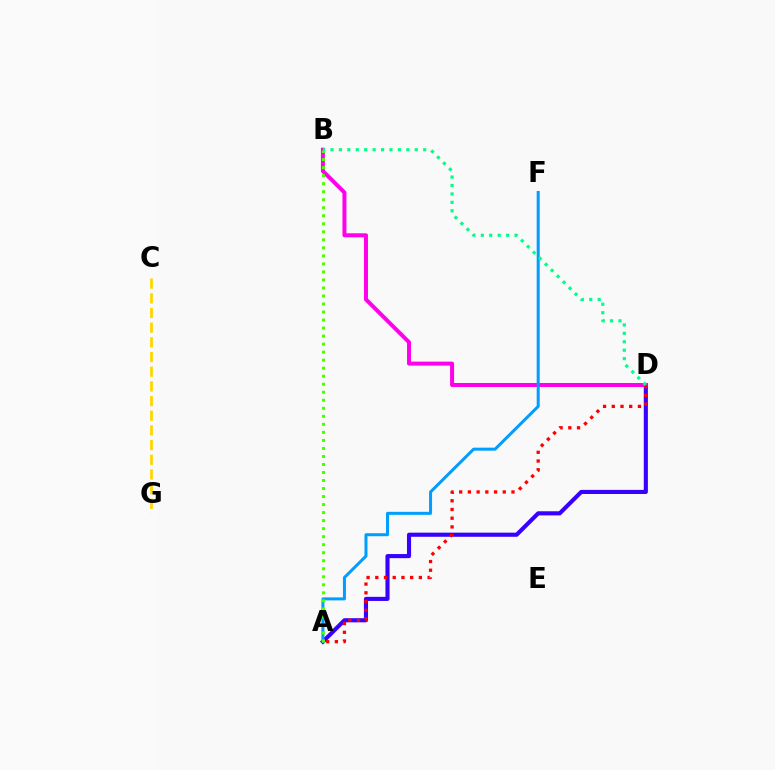{('C', 'G'): [{'color': '#ffd500', 'line_style': 'dashed', 'thickness': 1.99}], ('A', 'D'): [{'color': '#3700ff', 'line_style': 'solid', 'thickness': 2.96}, {'color': '#ff0000', 'line_style': 'dotted', 'thickness': 2.37}], ('B', 'D'): [{'color': '#ff00ed', 'line_style': 'solid', 'thickness': 2.88}, {'color': '#00ff86', 'line_style': 'dotted', 'thickness': 2.29}], ('A', 'F'): [{'color': '#009eff', 'line_style': 'solid', 'thickness': 2.17}], ('A', 'B'): [{'color': '#4fff00', 'line_style': 'dotted', 'thickness': 2.18}]}